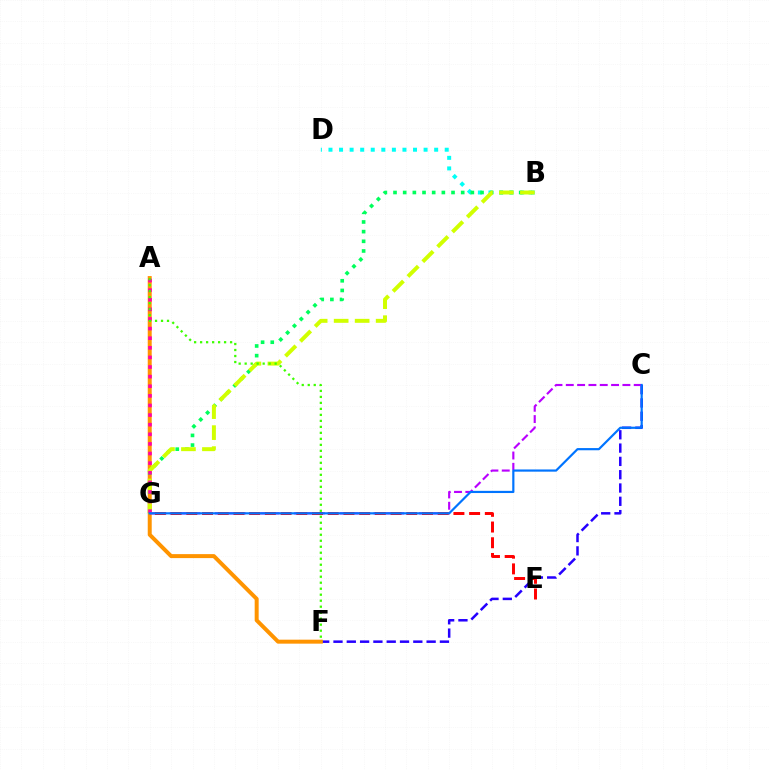{('C', 'F'): [{'color': '#2500ff', 'line_style': 'dashed', 'thickness': 1.81}], ('A', 'F'): [{'color': '#ff9400', 'line_style': 'solid', 'thickness': 2.86}, {'color': '#3dff00', 'line_style': 'dotted', 'thickness': 1.63}], ('C', 'G'): [{'color': '#b900ff', 'line_style': 'dashed', 'thickness': 1.54}, {'color': '#0074ff', 'line_style': 'solid', 'thickness': 1.57}], ('B', 'D'): [{'color': '#00fff6', 'line_style': 'dotted', 'thickness': 2.87}], ('E', 'G'): [{'color': '#ff0000', 'line_style': 'dashed', 'thickness': 2.13}], ('B', 'G'): [{'color': '#00ff5c', 'line_style': 'dotted', 'thickness': 2.63}, {'color': '#d1ff00', 'line_style': 'dashed', 'thickness': 2.85}], ('A', 'G'): [{'color': '#ff00ac', 'line_style': 'dotted', 'thickness': 2.61}]}